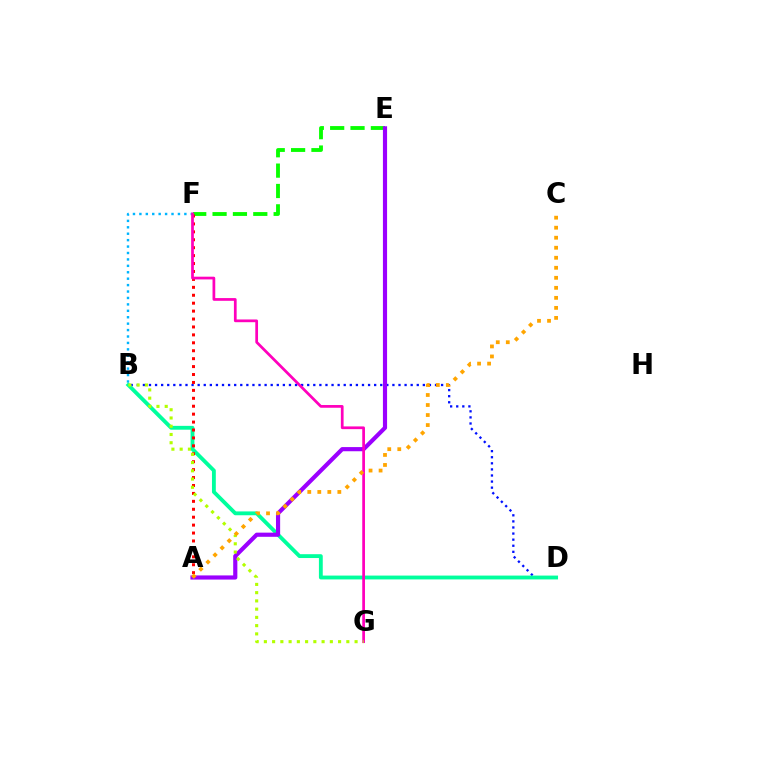{('B', 'F'): [{'color': '#00b5ff', 'line_style': 'dotted', 'thickness': 1.75}], ('E', 'F'): [{'color': '#08ff00', 'line_style': 'dashed', 'thickness': 2.77}], ('B', 'D'): [{'color': '#0010ff', 'line_style': 'dotted', 'thickness': 1.65}, {'color': '#00ff9d', 'line_style': 'solid', 'thickness': 2.76}], ('A', 'E'): [{'color': '#9b00ff', 'line_style': 'solid', 'thickness': 2.99}], ('A', 'F'): [{'color': '#ff0000', 'line_style': 'dotted', 'thickness': 2.15}], ('F', 'G'): [{'color': '#ff00bd', 'line_style': 'solid', 'thickness': 1.96}], ('B', 'G'): [{'color': '#b3ff00', 'line_style': 'dotted', 'thickness': 2.24}], ('A', 'C'): [{'color': '#ffa500', 'line_style': 'dotted', 'thickness': 2.72}]}